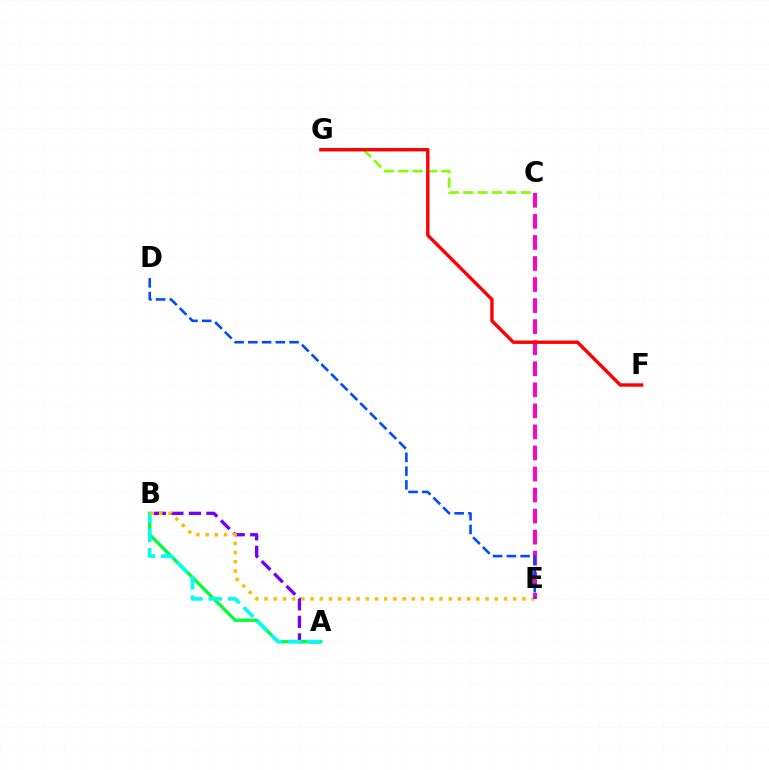{('A', 'B'): [{'color': '#7200ff', 'line_style': 'dashed', 'thickness': 2.38}, {'color': '#00ff39', 'line_style': 'solid', 'thickness': 2.34}, {'color': '#00fff6', 'line_style': 'dashed', 'thickness': 2.64}], ('C', 'G'): [{'color': '#84ff00', 'line_style': 'dashed', 'thickness': 1.95}], ('C', 'E'): [{'color': '#ff00cf', 'line_style': 'dashed', 'thickness': 2.86}], ('B', 'E'): [{'color': '#ffbd00', 'line_style': 'dotted', 'thickness': 2.5}], ('F', 'G'): [{'color': '#ff0000', 'line_style': 'solid', 'thickness': 2.43}], ('D', 'E'): [{'color': '#004bff', 'line_style': 'dashed', 'thickness': 1.87}]}